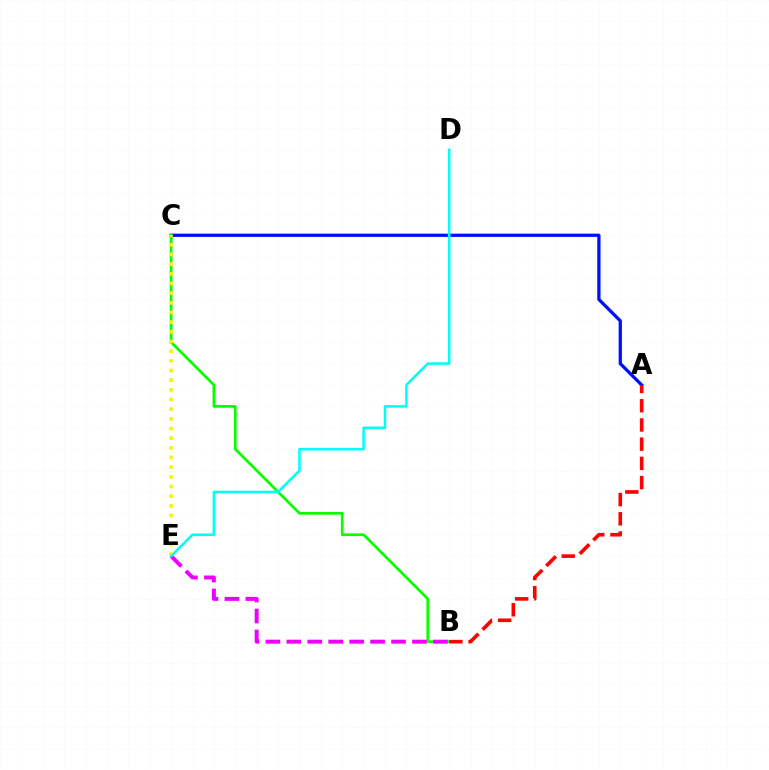{('A', 'C'): [{'color': '#0010ff', 'line_style': 'solid', 'thickness': 2.35}], ('B', 'C'): [{'color': '#08ff00', 'line_style': 'solid', 'thickness': 1.97}], ('C', 'E'): [{'color': '#fcf500', 'line_style': 'dotted', 'thickness': 2.63}], ('B', 'E'): [{'color': '#ee00ff', 'line_style': 'dashed', 'thickness': 2.84}], ('D', 'E'): [{'color': '#00fff6', 'line_style': 'solid', 'thickness': 1.84}], ('A', 'B'): [{'color': '#ff0000', 'line_style': 'dashed', 'thickness': 2.61}]}